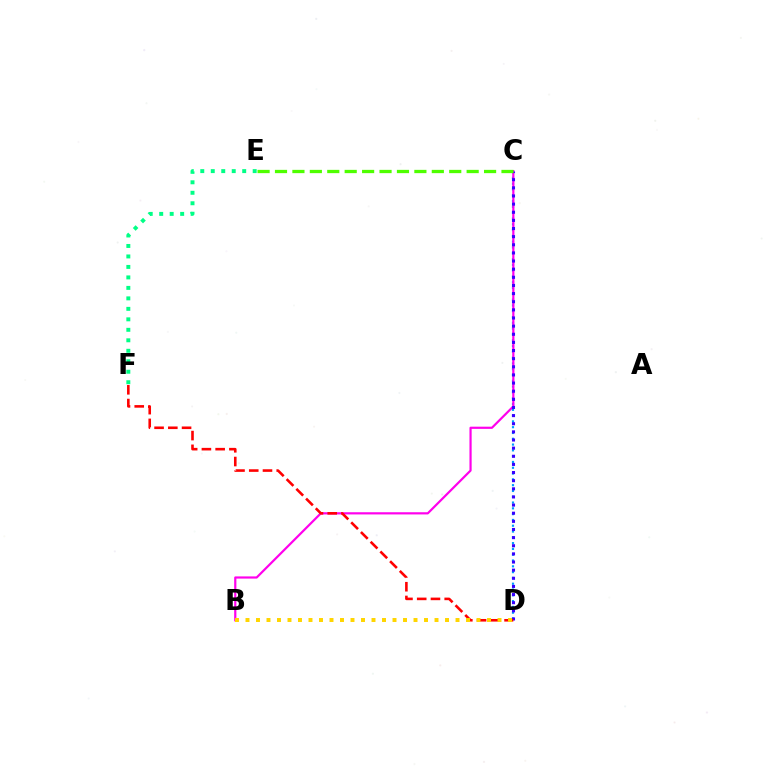{('E', 'F'): [{'color': '#00ff86', 'line_style': 'dotted', 'thickness': 2.85}], ('C', 'D'): [{'color': '#009eff', 'line_style': 'dotted', 'thickness': 1.58}, {'color': '#3700ff', 'line_style': 'dotted', 'thickness': 2.21}], ('B', 'C'): [{'color': '#ff00ed', 'line_style': 'solid', 'thickness': 1.58}], ('D', 'F'): [{'color': '#ff0000', 'line_style': 'dashed', 'thickness': 1.87}], ('C', 'E'): [{'color': '#4fff00', 'line_style': 'dashed', 'thickness': 2.37}], ('B', 'D'): [{'color': '#ffd500', 'line_style': 'dotted', 'thickness': 2.85}]}